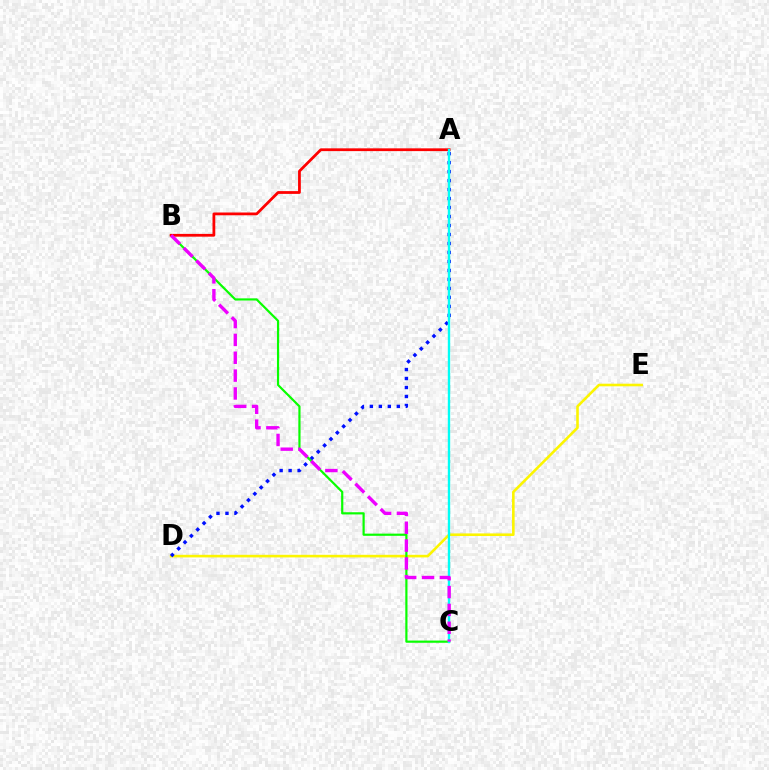{('D', 'E'): [{'color': '#fcf500', 'line_style': 'solid', 'thickness': 1.88}], ('A', 'D'): [{'color': '#0010ff', 'line_style': 'dotted', 'thickness': 2.44}], ('B', 'C'): [{'color': '#08ff00', 'line_style': 'solid', 'thickness': 1.58}, {'color': '#ee00ff', 'line_style': 'dashed', 'thickness': 2.43}], ('A', 'B'): [{'color': '#ff0000', 'line_style': 'solid', 'thickness': 2.0}], ('A', 'C'): [{'color': '#00fff6', 'line_style': 'solid', 'thickness': 1.72}]}